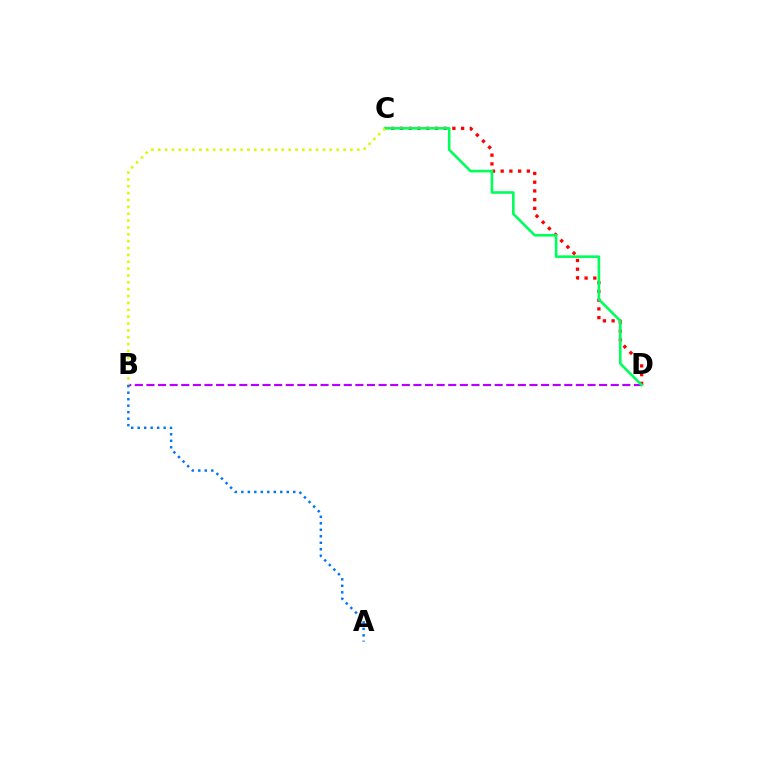{('C', 'D'): [{'color': '#ff0000', 'line_style': 'dotted', 'thickness': 2.37}, {'color': '#00ff5c', 'line_style': 'solid', 'thickness': 1.88}], ('B', 'D'): [{'color': '#b900ff', 'line_style': 'dashed', 'thickness': 1.58}], ('A', 'B'): [{'color': '#0074ff', 'line_style': 'dotted', 'thickness': 1.76}], ('B', 'C'): [{'color': '#d1ff00', 'line_style': 'dotted', 'thickness': 1.86}]}